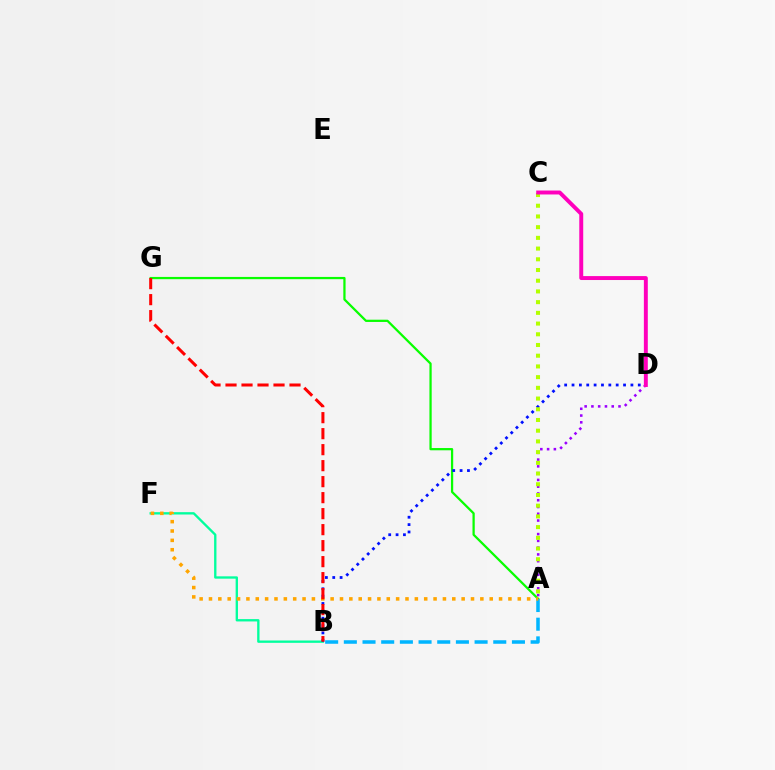{('A', 'D'): [{'color': '#9b00ff', 'line_style': 'dotted', 'thickness': 1.84}], ('A', 'G'): [{'color': '#08ff00', 'line_style': 'solid', 'thickness': 1.62}], ('B', 'F'): [{'color': '#00ff9d', 'line_style': 'solid', 'thickness': 1.69}], ('B', 'D'): [{'color': '#0010ff', 'line_style': 'dotted', 'thickness': 2.0}], ('A', 'C'): [{'color': '#b3ff00', 'line_style': 'dotted', 'thickness': 2.91}], ('A', 'B'): [{'color': '#00b5ff', 'line_style': 'dashed', 'thickness': 2.54}], ('A', 'F'): [{'color': '#ffa500', 'line_style': 'dotted', 'thickness': 2.54}], ('B', 'G'): [{'color': '#ff0000', 'line_style': 'dashed', 'thickness': 2.17}], ('C', 'D'): [{'color': '#ff00bd', 'line_style': 'solid', 'thickness': 2.83}]}